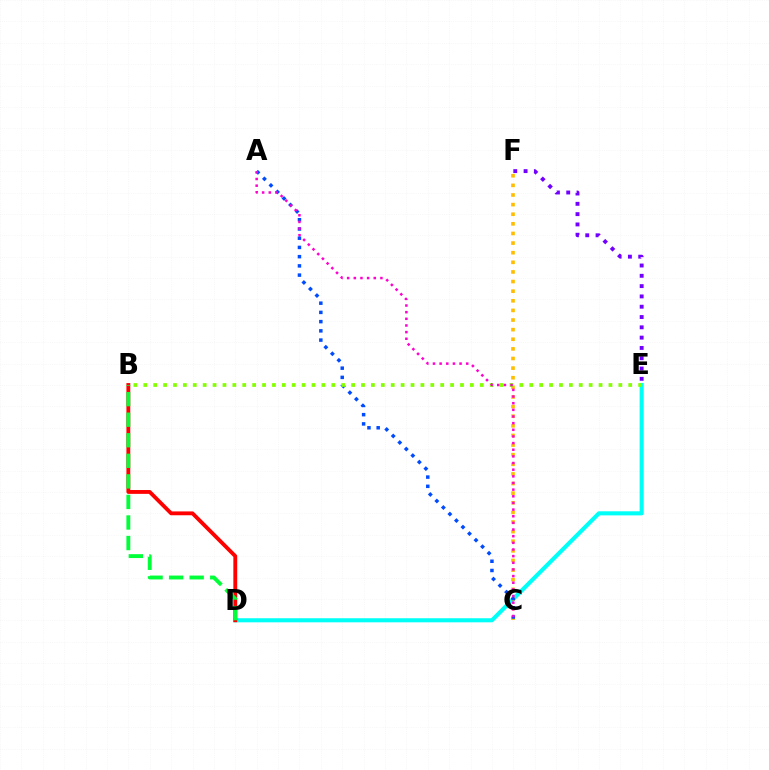{('D', 'E'): [{'color': '#00fff6', 'line_style': 'solid', 'thickness': 2.94}], ('B', 'D'): [{'color': '#ff0000', 'line_style': 'solid', 'thickness': 2.77}, {'color': '#00ff39', 'line_style': 'dashed', 'thickness': 2.79}], ('C', 'F'): [{'color': '#ffbd00', 'line_style': 'dotted', 'thickness': 2.61}], ('E', 'F'): [{'color': '#7200ff', 'line_style': 'dotted', 'thickness': 2.8}], ('A', 'C'): [{'color': '#004bff', 'line_style': 'dotted', 'thickness': 2.51}, {'color': '#ff00cf', 'line_style': 'dotted', 'thickness': 1.81}], ('B', 'E'): [{'color': '#84ff00', 'line_style': 'dotted', 'thickness': 2.69}]}